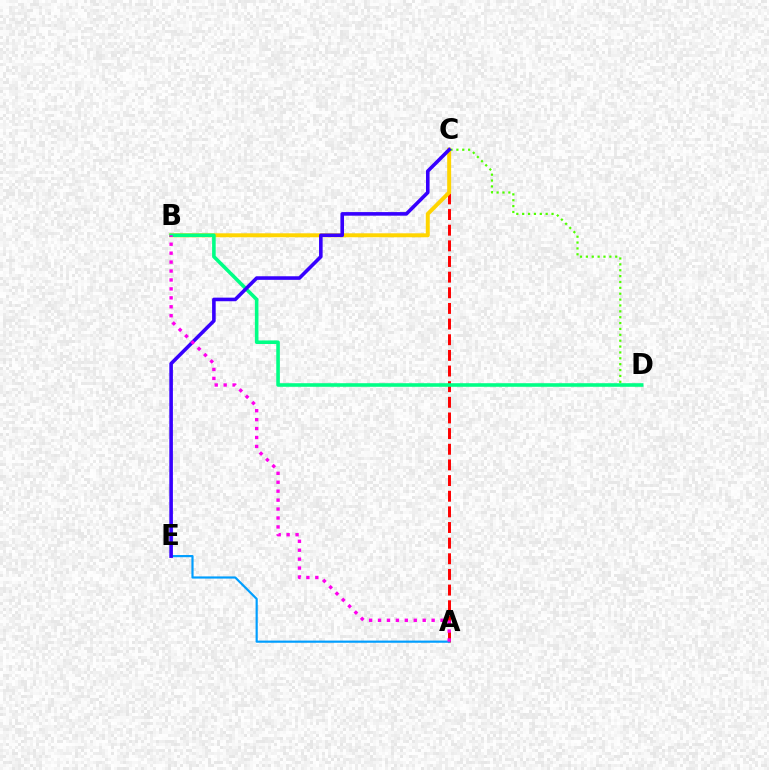{('A', 'C'): [{'color': '#ff0000', 'line_style': 'dashed', 'thickness': 2.13}], ('B', 'C'): [{'color': '#ffd500', 'line_style': 'solid', 'thickness': 2.85}], ('A', 'E'): [{'color': '#009eff', 'line_style': 'solid', 'thickness': 1.57}], ('C', 'D'): [{'color': '#4fff00', 'line_style': 'dotted', 'thickness': 1.6}], ('B', 'D'): [{'color': '#00ff86', 'line_style': 'solid', 'thickness': 2.58}], ('C', 'E'): [{'color': '#3700ff', 'line_style': 'solid', 'thickness': 2.58}], ('A', 'B'): [{'color': '#ff00ed', 'line_style': 'dotted', 'thickness': 2.43}]}